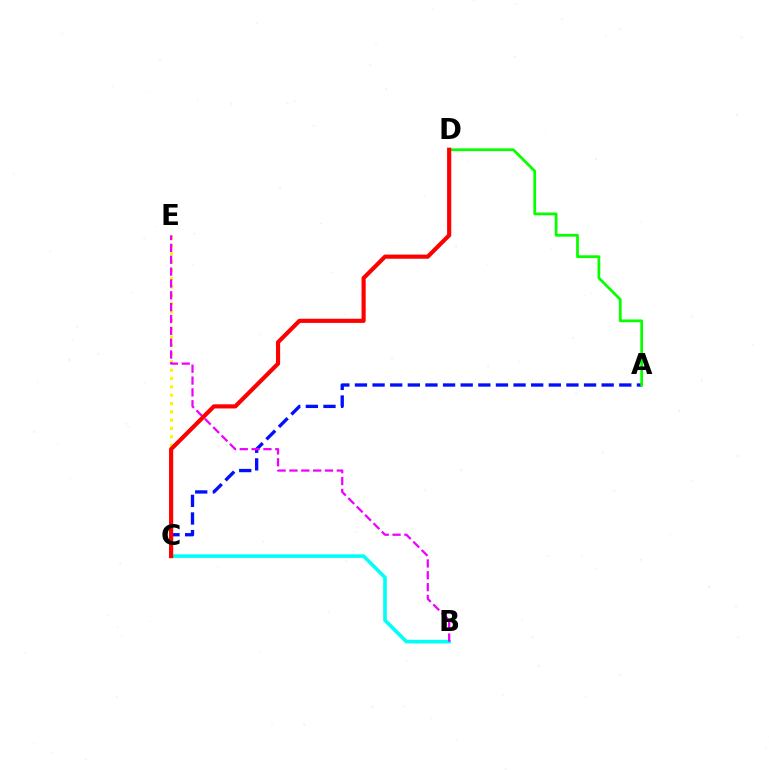{('C', 'E'): [{'color': '#fcf500', 'line_style': 'dotted', 'thickness': 2.26}], ('A', 'C'): [{'color': '#0010ff', 'line_style': 'dashed', 'thickness': 2.39}], ('A', 'D'): [{'color': '#08ff00', 'line_style': 'solid', 'thickness': 1.99}], ('B', 'C'): [{'color': '#00fff6', 'line_style': 'solid', 'thickness': 2.6}], ('B', 'E'): [{'color': '#ee00ff', 'line_style': 'dashed', 'thickness': 1.61}], ('C', 'D'): [{'color': '#ff0000', 'line_style': 'solid', 'thickness': 2.99}]}